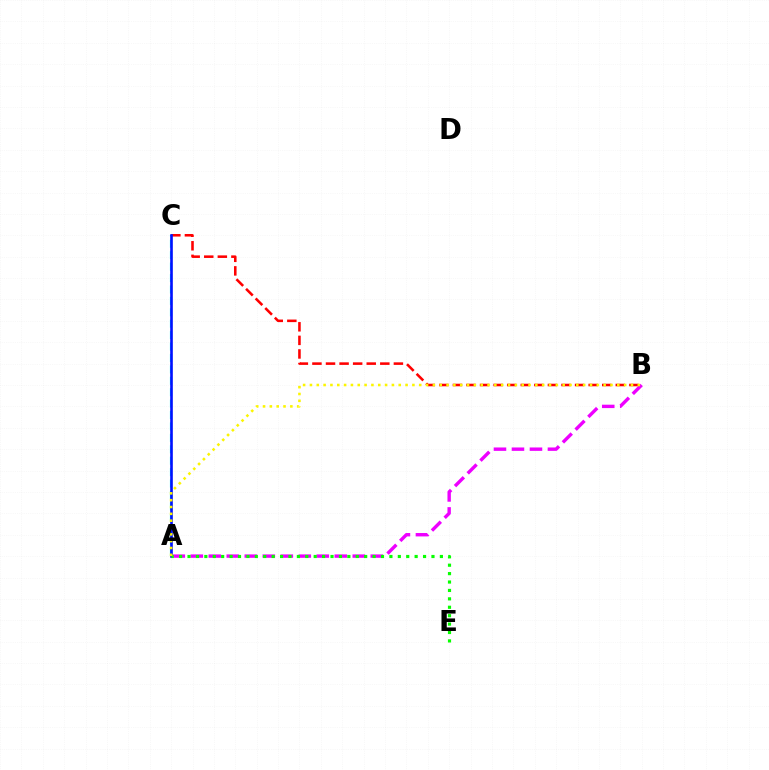{('B', 'C'): [{'color': '#ff0000', 'line_style': 'dashed', 'thickness': 1.84}], ('A', 'C'): [{'color': '#00fff6', 'line_style': 'dashed', 'thickness': 1.55}, {'color': '#0010ff', 'line_style': 'solid', 'thickness': 1.89}], ('A', 'B'): [{'color': '#ee00ff', 'line_style': 'dashed', 'thickness': 2.45}, {'color': '#fcf500', 'line_style': 'dotted', 'thickness': 1.86}], ('A', 'E'): [{'color': '#08ff00', 'line_style': 'dotted', 'thickness': 2.29}]}